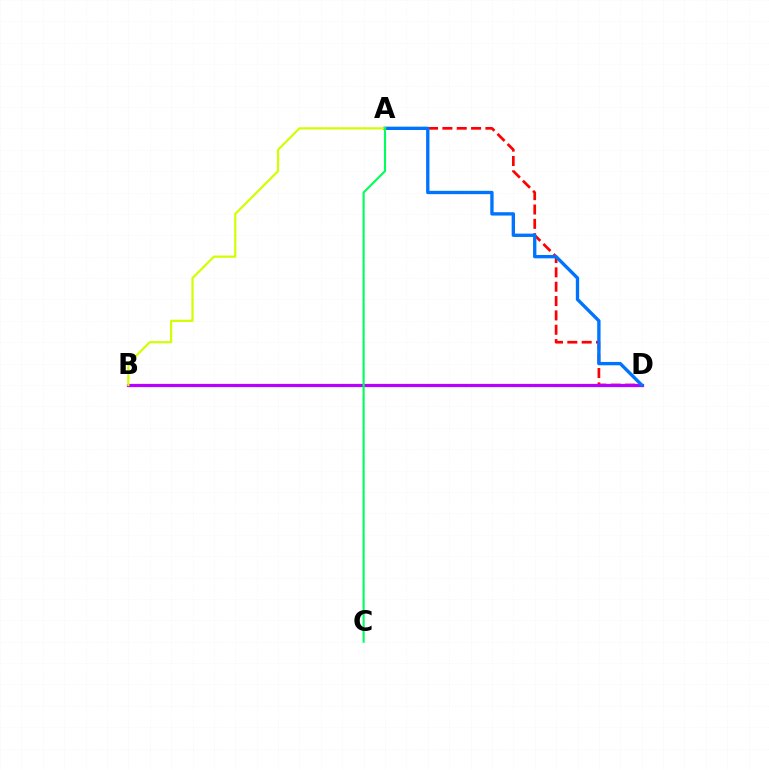{('A', 'D'): [{'color': '#ff0000', 'line_style': 'dashed', 'thickness': 1.95}, {'color': '#0074ff', 'line_style': 'solid', 'thickness': 2.41}], ('B', 'D'): [{'color': '#b900ff', 'line_style': 'solid', 'thickness': 2.32}], ('A', 'B'): [{'color': '#d1ff00', 'line_style': 'solid', 'thickness': 1.58}], ('A', 'C'): [{'color': '#00ff5c', 'line_style': 'solid', 'thickness': 1.53}]}